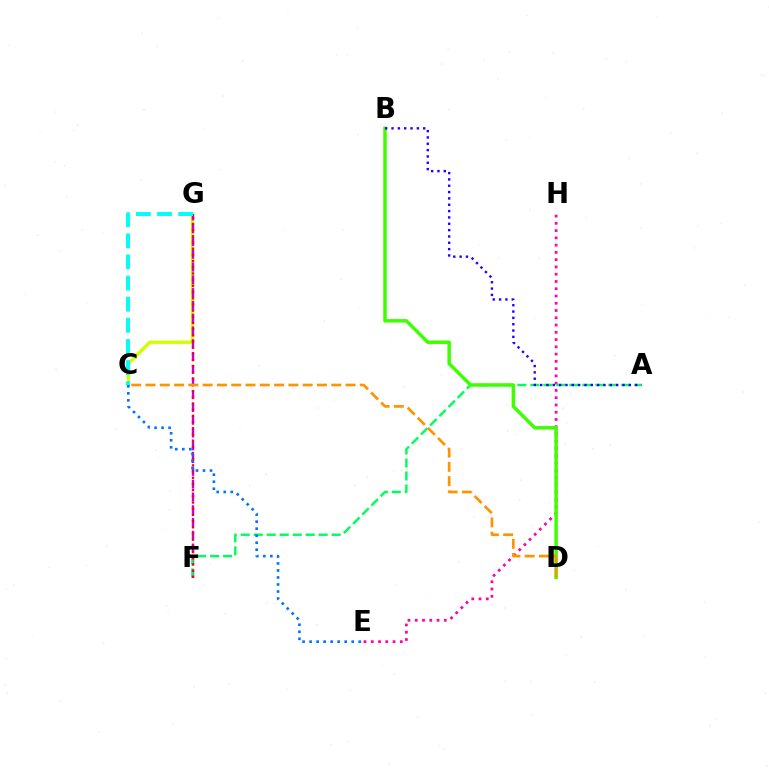{('E', 'H'): [{'color': '#ff00ac', 'line_style': 'dotted', 'thickness': 1.97}], ('C', 'G'): [{'color': '#d1ff00', 'line_style': 'solid', 'thickness': 2.42}, {'color': '#00fff6', 'line_style': 'dashed', 'thickness': 2.87}], ('F', 'G'): [{'color': '#b900ff', 'line_style': 'dashed', 'thickness': 1.73}, {'color': '#ff0000', 'line_style': 'dotted', 'thickness': 1.68}], ('A', 'F'): [{'color': '#00ff5c', 'line_style': 'dashed', 'thickness': 1.76}], ('B', 'D'): [{'color': '#3dff00', 'line_style': 'solid', 'thickness': 2.5}], ('A', 'B'): [{'color': '#2500ff', 'line_style': 'dotted', 'thickness': 1.72}], ('C', 'D'): [{'color': '#ff9400', 'line_style': 'dashed', 'thickness': 1.94}], ('C', 'E'): [{'color': '#0074ff', 'line_style': 'dotted', 'thickness': 1.91}]}